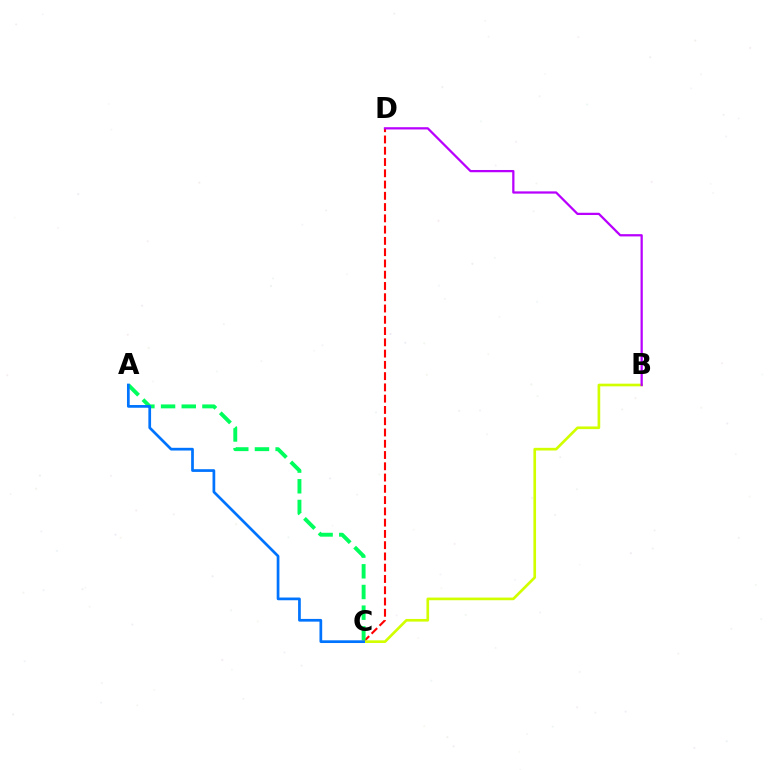{('C', 'D'): [{'color': '#ff0000', 'line_style': 'dashed', 'thickness': 1.53}], ('A', 'C'): [{'color': '#00ff5c', 'line_style': 'dashed', 'thickness': 2.81}, {'color': '#0074ff', 'line_style': 'solid', 'thickness': 1.96}], ('B', 'C'): [{'color': '#d1ff00', 'line_style': 'solid', 'thickness': 1.92}], ('B', 'D'): [{'color': '#b900ff', 'line_style': 'solid', 'thickness': 1.62}]}